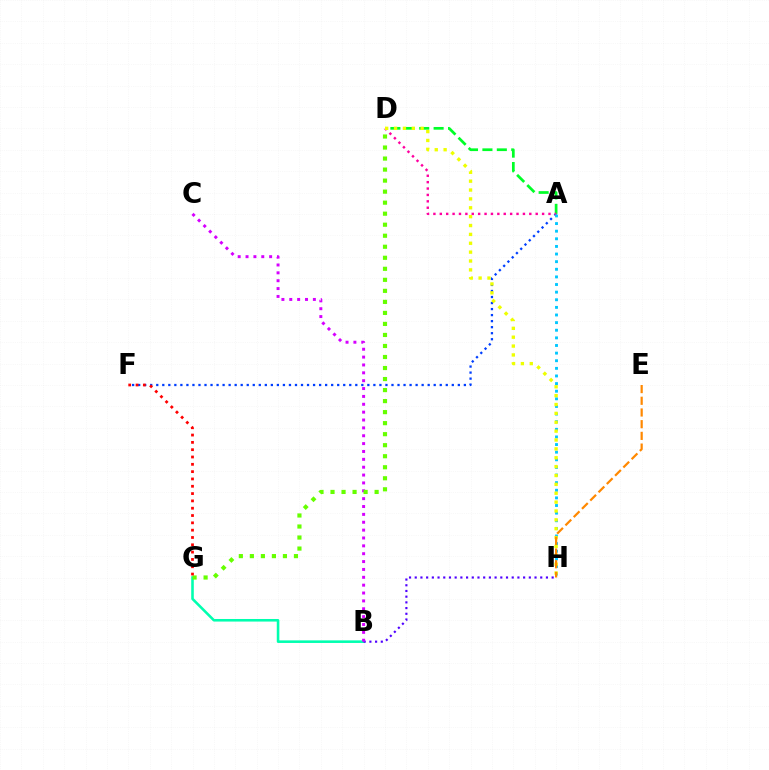{('B', 'G'): [{'color': '#00ffaf', 'line_style': 'solid', 'thickness': 1.86}], ('B', 'H'): [{'color': '#4f00ff', 'line_style': 'dotted', 'thickness': 1.55}], ('A', 'D'): [{'color': '#00ff27', 'line_style': 'dashed', 'thickness': 1.96}, {'color': '#ff00a0', 'line_style': 'dotted', 'thickness': 1.74}], ('A', 'F'): [{'color': '#003fff', 'line_style': 'dotted', 'thickness': 1.64}], ('A', 'H'): [{'color': '#00c7ff', 'line_style': 'dotted', 'thickness': 2.07}], ('D', 'H'): [{'color': '#eeff00', 'line_style': 'dotted', 'thickness': 2.41}], ('E', 'H'): [{'color': '#ff8800', 'line_style': 'dashed', 'thickness': 1.59}], ('B', 'C'): [{'color': '#d600ff', 'line_style': 'dotted', 'thickness': 2.14}], ('D', 'G'): [{'color': '#66ff00', 'line_style': 'dotted', 'thickness': 3.0}], ('F', 'G'): [{'color': '#ff0000', 'line_style': 'dotted', 'thickness': 1.99}]}